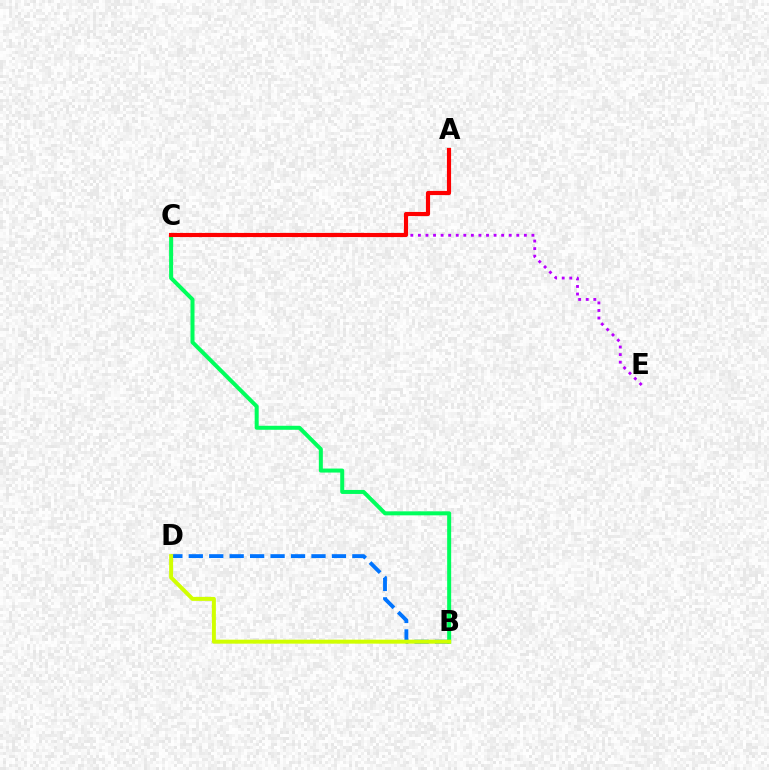{('B', 'D'): [{'color': '#0074ff', 'line_style': 'dashed', 'thickness': 2.78}, {'color': '#d1ff00', 'line_style': 'solid', 'thickness': 2.85}], ('B', 'C'): [{'color': '#00ff5c', 'line_style': 'solid', 'thickness': 2.88}], ('C', 'E'): [{'color': '#b900ff', 'line_style': 'dotted', 'thickness': 2.06}], ('A', 'C'): [{'color': '#ff0000', 'line_style': 'solid', 'thickness': 2.98}]}